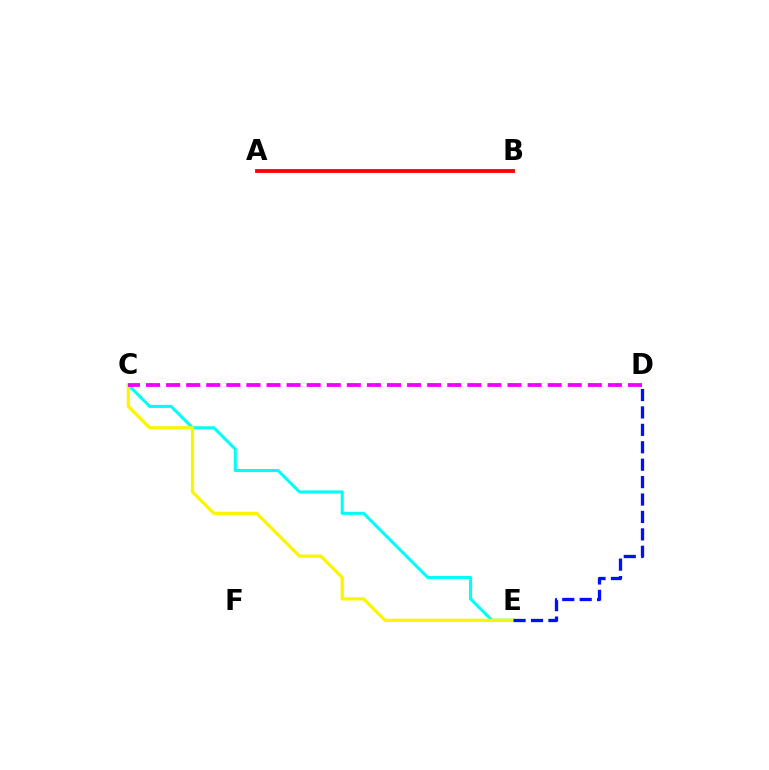{('A', 'B'): [{'color': '#08ff00', 'line_style': 'dotted', 'thickness': 1.64}, {'color': '#ff0000', 'line_style': 'solid', 'thickness': 2.75}], ('C', 'E'): [{'color': '#00fff6', 'line_style': 'solid', 'thickness': 2.21}, {'color': '#fcf500', 'line_style': 'solid', 'thickness': 2.34}], ('D', 'E'): [{'color': '#0010ff', 'line_style': 'dashed', 'thickness': 2.37}], ('C', 'D'): [{'color': '#ee00ff', 'line_style': 'dashed', 'thickness': 2.73}]}